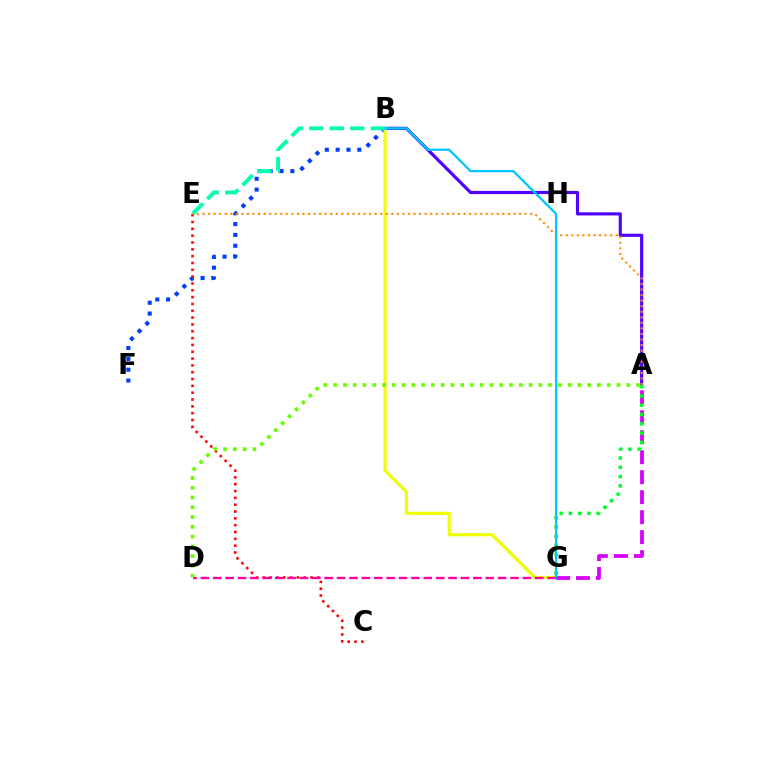{('A', 'B'): [{'color': '#4f00ff', 'line_style': 'solid', 'thickness': 2.27}], ('B', 'F'): [{'color': '#003fff', 'line_style': 'dotted', 'thickness': 2.94}], ('B', 'G'): [{'color': '#eeff00', 'line_style': 'solid', 'thickness': 2.26}, {'color': '#00c7ff', 'line_style': 'solid', 'thickness': 1.64}], ('A', 'G'): [{'color': '#d600ff', 'line_style': 'dashed', 'thickness': 2.71}, {'color': '#00ff27', 'line_style': 'dotted', 'thickness': 2.52}], ('C', 'E'): [{'color': '#ff0000', 'line_style': 'dotted', 'thickness': 1.85}], ('A', 'E'): [{'color': '#ff8800', 'line_style': 'dotted', 'thickness': 1.51}], ('B', 'E'): [{'color': '#00ffaf', 'line_style': 'dashed', 'thickness': 2.79}], ('D', 'G'): [{'color': '#ff00a0', 'line_style': 'dashed', 'thickness': 1.68}], ('A', 'D'): [{'color': '#66ff00', 'line_style': 'dotted', 'thickness': 2.65}]}